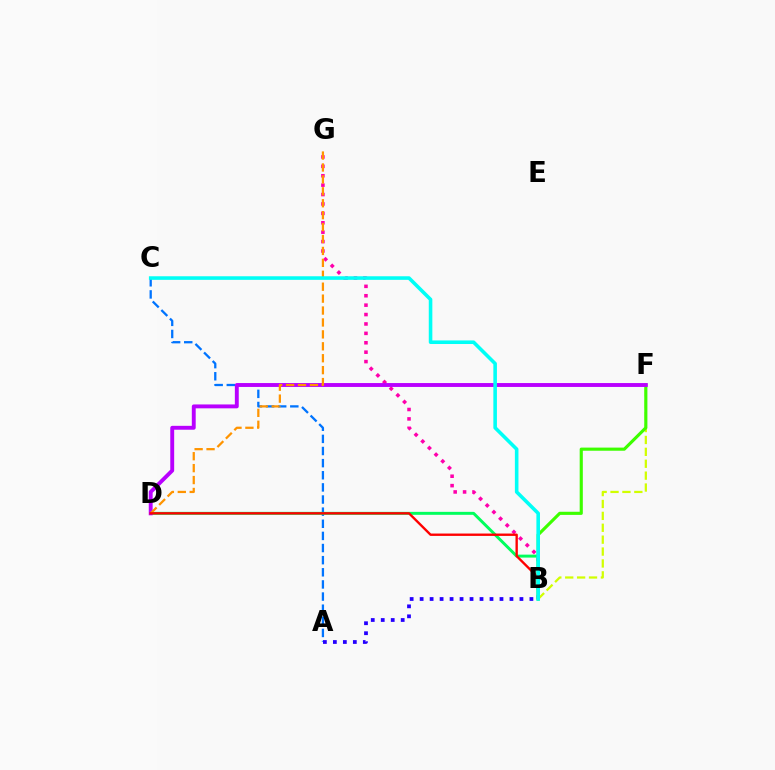{('B', 'F'): [{'color': '#d1ff00', 'line_style': 'dashed', 'thickness': 1.62}, {'color': '#3dff00', 'line_style': 'solid', 'thickness': 2.26}], ('B', 'G'): [{'color': '#ff00ac', 'line_style': 'dotted', 'thickness': 2.56}], ('A', 'C'): [{'color': '#0074ff', 'line_style': 'dashed', 'thickness': 1.65}], ('B', 'D'): [{'color': '#00ff5c', 'line_style': 'solid', 'thickness': 2.13}, {'color': '#ff0000', 'line_style': 'solid', 'thickness': 1.7}], ('A', 'B'): [{'color': '#2500ff', 'line_style': 'dotted', 'thickness': 2.71}], ('D', 'F'): [{'color': '#b900ff', 'line_style': 'solid', 'thickness': 2.8}], ('D', 'G'): [{'color': '#ff9400', 'line_style': 'dashed', 'thickness': 1.62}], ('B', 'C'): [{'color': '#00fff6', 'line_style': 'solid', 'thickness': 2.57}]}